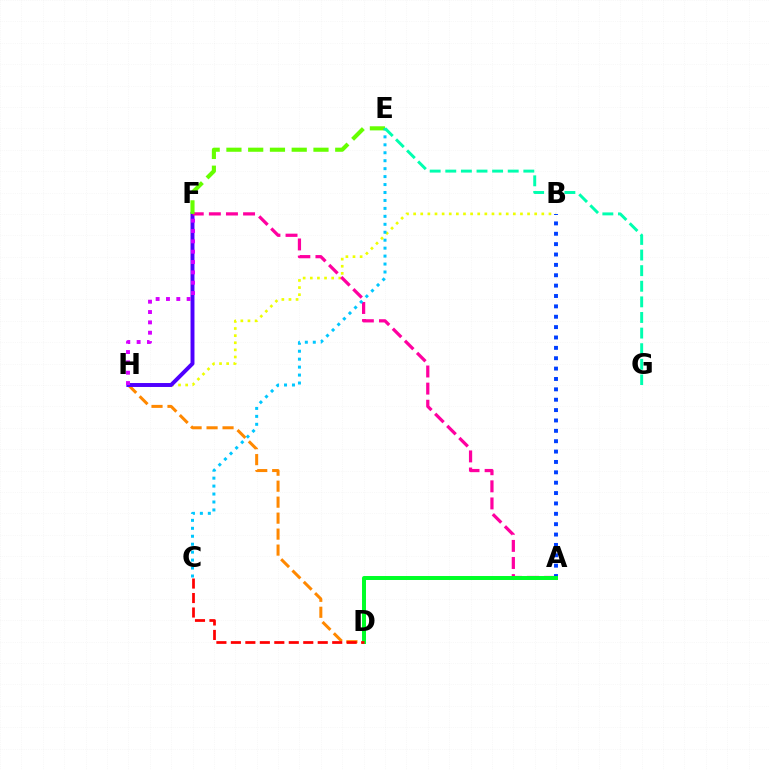{('D', 'H'): [{'color': '#ff8800', 'line_style': 'dashed', 'thickness': 2.17}], ('B', 'H'): [{'color': '#eeff00', 'line_style': 'dotted', 'thickness': 1.93}], ('F', 'H'): [{'color': '#4f00ff', 'line_style': 'solid', 'thickness': 2.84}, {'color': '#d600ff', 'line_style': 'dotted', 'thickness': 2.81}], ('A', 'F'): [{'color': '#ff00a0', 'line_style': 'dashed', 'thickness': 2.32}], ('A', 'B'): [{'color': '#003fff', 'line_style': 'dotted', 'thickness': 2.82}], ('A', 'D'): [{'color': '#00ff27', 'line_style': 'solid', 'thickness': 2.86}], ('C', 'D'): [{'color': '#ff0000', 'line_style': 'dashed', 'thickness': 1.97}], ('E', 'F'): [{'color': '#66ff00', 'line_style': 'dashed', 'thickness': 2.96}], ('C', 'E'): [{'color': '#00c7ff', 'line_style': 'dotted', 'thickness': 2.16}], ('E', 'G'): [{'color': '#00ffaf', 'line_style': 'dashed', 'thickness': 2.12}]}